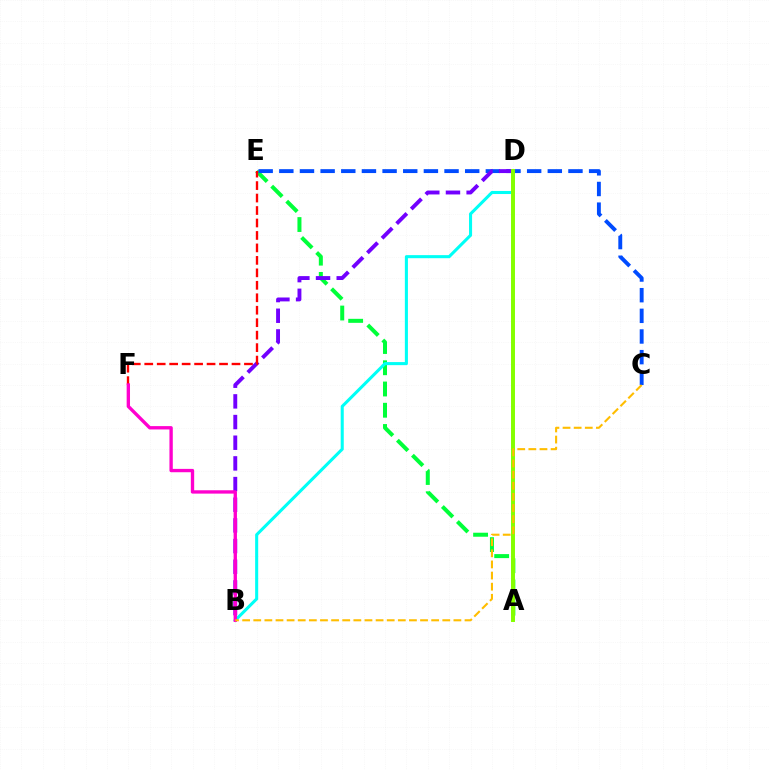{('A', 'E'): [{'color': '#00ff39', 'line_style': 'dashed', 'thickness': 2.89}], ('B', 'D'): [{'color': '#00fff6', 'line_style': 'solid', 'thickness': 2.21}, {'color': '#7200ff', 'line_style': 'dashed', 'thickness': 2.81}], ('C', 'E'): [{'color': '#004bff', 'line_style': 'dashed', 'thickness': 2.81}], ('E', 'F'): [{'color': '#ff0000', 'line_style': 'dashed', 'thickness': 1.69}], ('B', 'F'): [{'color': '#ff00cf', 'line_style': 'solid', 'thickness': 2.41}], ('A', 'D'): [{'color': '#84ff00', 'line_style': 'solid', 'thickness': 2.85}], ('B', 'C'): [{'color': '#ffbd00', 'line_style': 'dashed', 'thickness': 1.51}]}